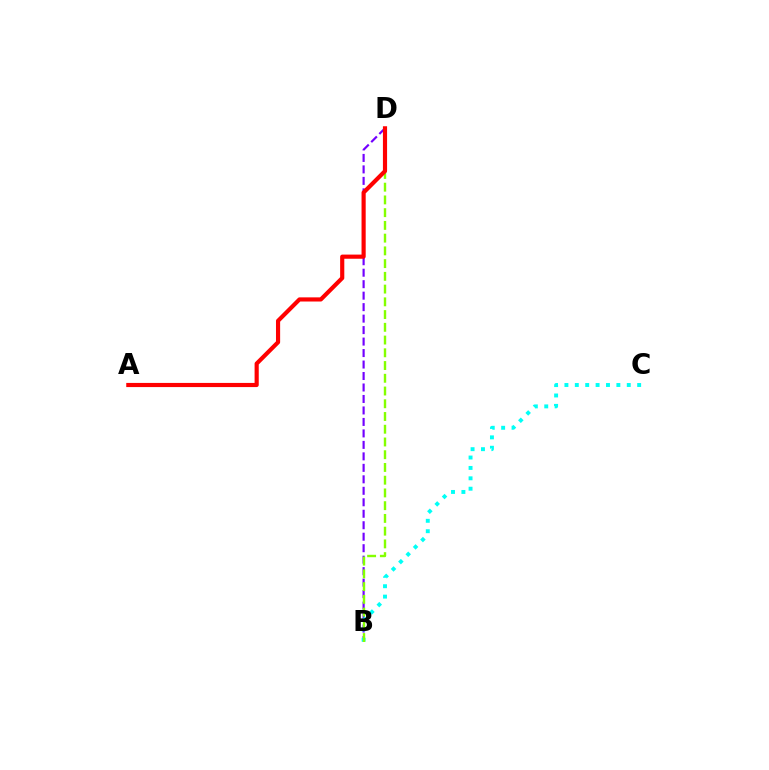{('B', 'D'): [{'color': '#7200ff', 'line_style': 'dashed', 'thickness': 1.56}, {'color': '#84ff00', 'line_style': 'dashed', 'thickness': 1.73}], ('B', 'C'): [{'color': '#00fff6', 'line_style': 'dotted', 'thickness': 2.82}], ('A', 'D'): [{'color': '#ff0000', 'line_style': 'solid', 'thickness': 2.99}]}